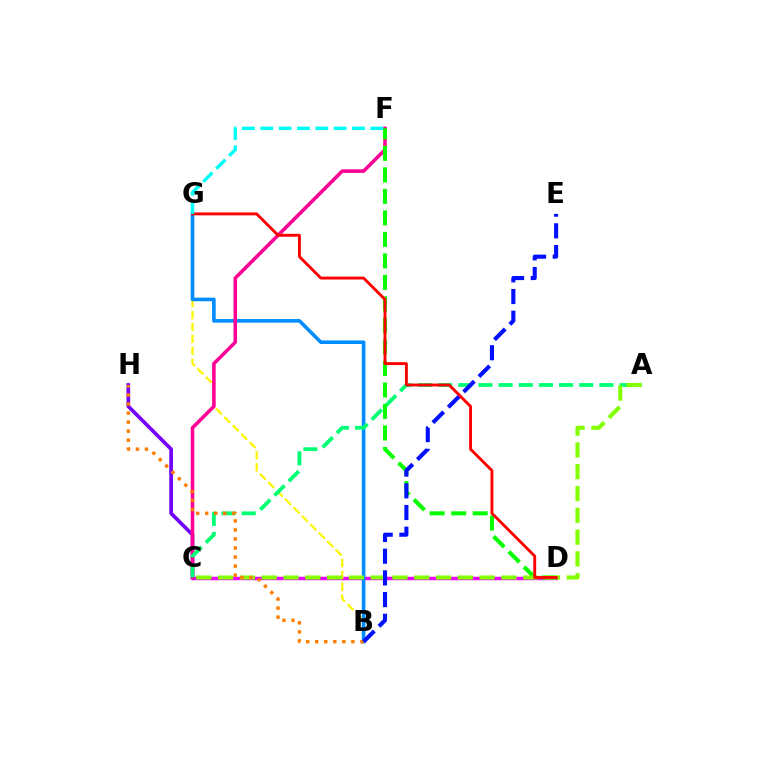{('C', 'D'): [{'color': '#ee00ff', 'line_style': 'solid', 'thickness': 2.48}], ('B', 'G'): [{'color': '#fcf500', 'line_style': 'dashed', 'thickness': 1.62}, {'color': '#008cff', 'line_style': 'solid', 'thickness': 2.58}], ('C', 'H'): [{'color': '#7200ff', 'line_style': 'solid', 'thickness': 2.65}], ('C', 'F'): [{'color': '#ff0094', 'line_style': 'solid', 'thickness': 2.55}], ('A', 'C'): [{'color': '#00ff74', 'line_style': 'dashed', 'thickness': 2.74}, {'color': '#84ff00', 'line_style': 'dashed', 'thickness': 2.96}], ('D', 'F'): [{'color': '#08ff00', 'line_style': 'dashed', 'thickness': 2.92}], ('D', 'G'): [{'color': '#ff0000', 'line_style': 'solid', 'thickness': 2.08}], ('B', 'H'): [{'color': '#ff7c00', 'line_style': 'dotted', 'thickness': 2.45}], ('F', 'G'): [{'color': '#00fff6', 'line_style': 'dashed', 'thickness': 2.49}], ('B', 'E'): [{'color': '#0010ff', 'line_style': 'dashed', 'thickness': 2.95}]}